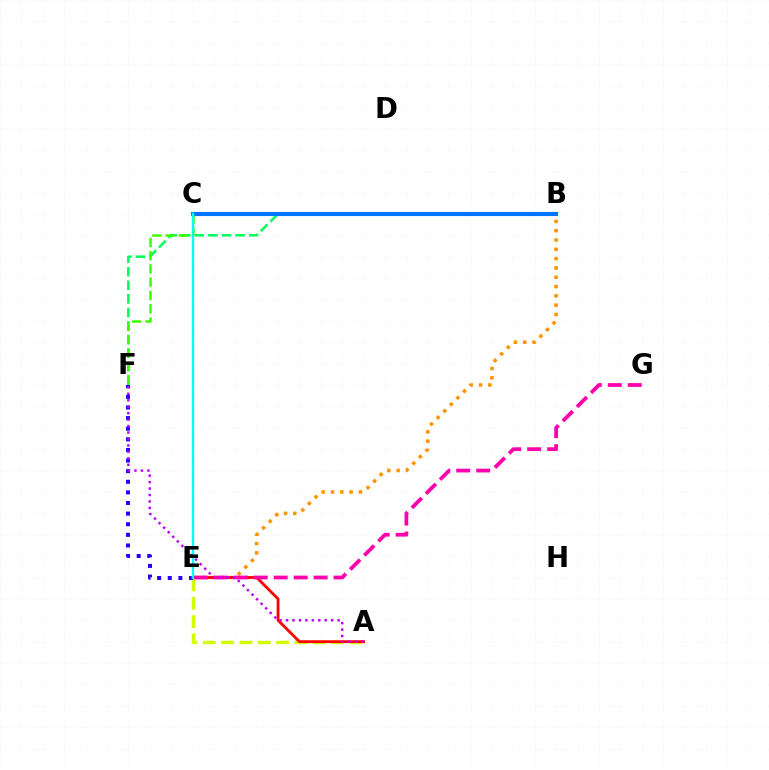{('B', 'E'): [{'color': '#ff9400', 'line_style': 'dotted', 'thickness': 2.53}], ('A', 'E'): [{'color': '#d1ff00', 'line_style': 'dashed', 'thickness': 2.49}, {'color': '#ff0000', 'line_style': 'solid', 'thickness': 2.03}], ('E', 'F'): [{'color': '#2500ff', 'line_style': 'dotted', 'thickness': 2.88}], ('B', 'F'): [{'color': '#00ff5c', 'line_style': 'dashed', 'thickness': 1.84}], ('C', 'F'): [{'color': '#3dff00', 'line_style': 'dashed', 'thickness': 1.8}], ('B', 'C'): [{'color': '#0074ff', 'line_style': 'solid', 'thickness': 2.97}], ('E', 'G'): [{'color': '#ff00ac', 'line_style': 'dashed', 'thickness': 2.71}], ('A', 'F'): [{'color': '#b900ff', 'line_style': 'dotted', 'thickness': 1.75}], ('C', 'E'): [{'color': '#00fff6', 'line_style': 'solid', 'thickness': 1.71}]}